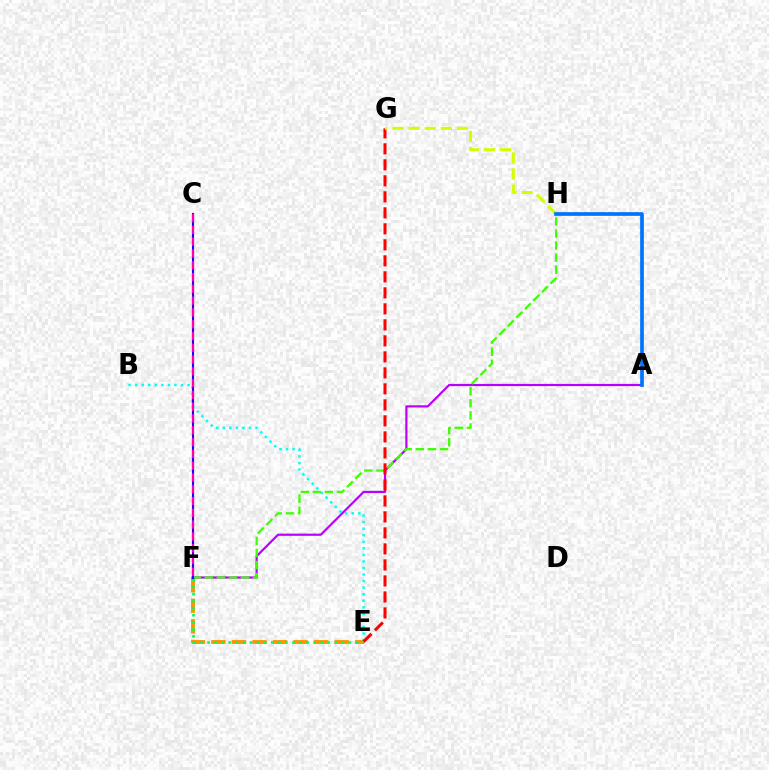{('E', 'F'): [{'color': '#ff9400', 'line_style': 'dashed', 'thickness': 2.79}, {'color': '#00ff5c', 'line_style': 'dotted', 'thickness': 1.92}], ('A', 'F'): [{'color': '#b900ff', 'line_style': 'solid', 'thickness': 1.58}], ('F', 'H'): [{'color': '#3dff00', 'line_style': 'dashed', 'thickness': 1.64}], ('B', 'E'): [{'color': '#00fff6', 'line_style': 'dotted', 'thickness': 1.78}], ('E', 'G'): [{'color': '#ff0000', 'line_style': 'dashed', 'thickness': 2.17}], ('C', 'F'): [{'color': '#2500ff', 'line_style': 'solid', 'thickness': 1.52}, {'color': '#ff00ac', 'line_style': 'dashed', 'thickness': 1.6}], ('G', 'H'): [{'color': '#d1ff00', 'line_style': 'dashed', 'thickness': 2.19}], ('A', 'H'): [{'color': '#0074ff', 'line_style': 'solid', 'thickness': 2.66}]}